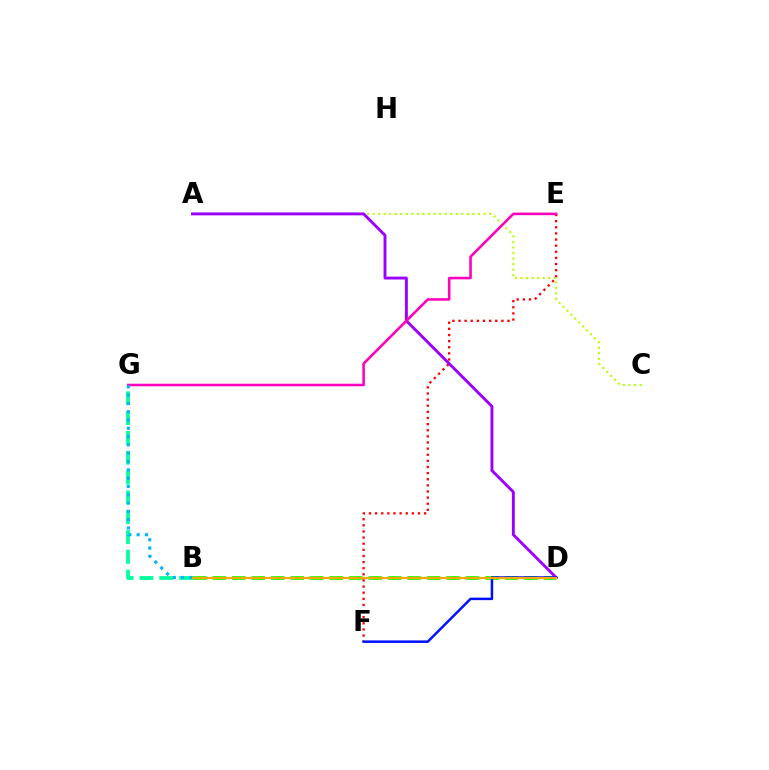{('B', 'D'): [{'color': '#08ff00', 'line_style': 'dashed', 'thickness': 2.65}, {'color': '#ffa500', 'line_style': 'solid', 'thickness': 1.53}], ('E', 'F'): [{'color': '#ff0000', 'line_style': 'dotted', 'thickness': 1.66}], ('A', 'C'): [{'color': '#b3ff00', 'line_style': 'dotted', 'thickness': 1.51}], ('A', 'D'): [{'color': '#9b00ff', 'line_style': 'solid', 'thickness': 2.09}], ('D', 'F'): [{'color': '#0010ff', 'line_style': 'solid', 'thickness': 1.79}], ('B', 'G'): [{'color': '#00ff9d', 'line_style': 'dashed', 'thickness': 2.69}, {'color': '#00b5ff', 'line_style': 'dotted', 'thickness': 2.26}], ('E', 'G'): [{'color': '#ff00bd', 'line_style': 'solid', 'thickness': 1.85}]}